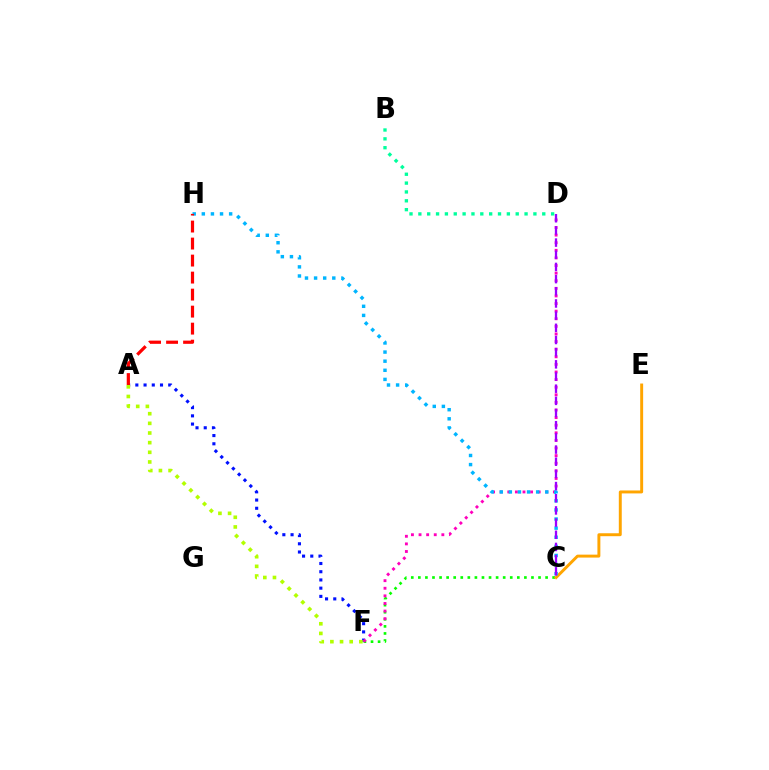{('A', 'F'): [{'color': '#0010ff', 'line_style': 'dotted', 'thickness': 2.23}, {'color': '#b3ff00', 'line_style': 'dotted', 'thickness': 2.62}], ('B', 'D'): [{'color': '#00ff9d', 'line_style': 'dotted', 'thickness': 2.4}], ('C', 'F'): [{'color': '#08ff00', 'line_style': 'dotted', 'thickness': 1.92}], ('D', 'F'): [{'color': '#ff00bd', 'line_style': 'dotted', 'thickness': 2.07}], ('C', 'E'): [{'color': '#ffa500', 'line_style': 'solid', 'thickness': 2.12}], ('C', 'H'): [{'color': '#00b5ff', 'line_style': 'dotted', 'thickness': 2.47}], ('C', 'D'): [{'color': '#9b00ff', 'line_style': 'dashed', 'thickness': 1.65}], ('A', 'H'): [{'color': '#ff0000', 'line_style': 'dashed', 'thickness': 2.31}]}